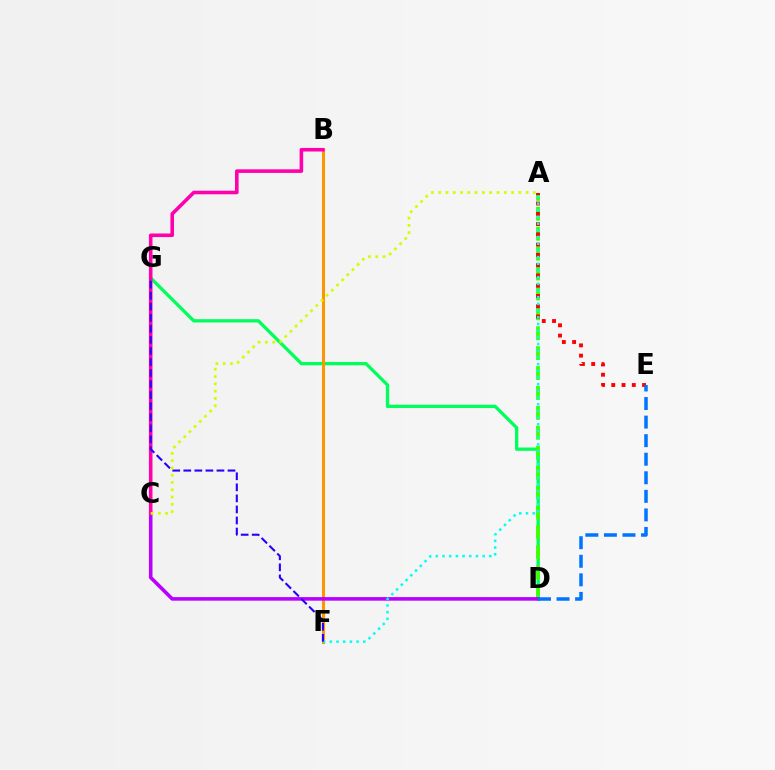{('D', 'G'): [{'color': '#00ff5c', 'line_style': 'solid', 'thickness': 2.39}], ('B', 'F'): [{'color': '#ff9400', 'line_style': 'solid', 'thickness': 2.18}], ('A', 'D'): [{'color': '#3dff00', 'line_style': 'dashed', 'thickness': 2.7}], ('A', 'E'): [{'color': '#ff0000', 'line_style': 'dotted', 'thickness': 2.79}], ('C', 'D'): [{'color': '#b900ff', 'line_style': 'solid', 'thickness': 2.58}], ('A', 'F'): [{'color': '#00fff6', 'line_style': 'dotted', 'thickness': 1.82}], ('D', 'E'): [{'color': '#0074ff', 'line_style': 'dashed', 'thickness': 2.52}], ('B', 'C'): [{'color': '#ff00ac', 'line_style': 'solid', 'thickness': 2.58}], ('F', 'G'): [{'color': '#2500ff', 'line_style': 'dashed', 'thickness': 1.5}], ('A', 'C'): [{'color': '#d1ff00', 'line_style': 'dotted', 'thickness': 1.98}]}